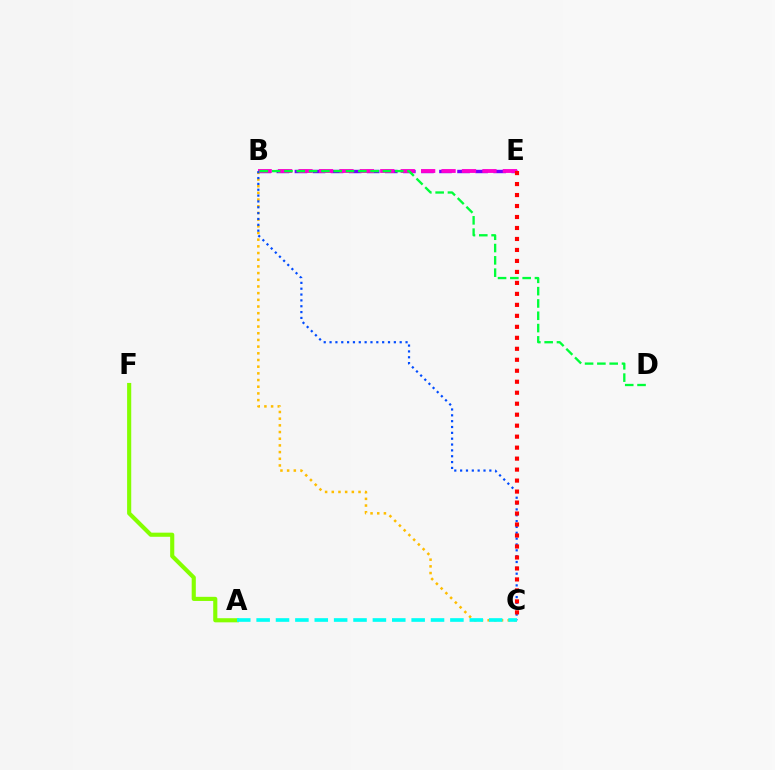{('A', 'F'): [{'color': '#84ff00', 'line_style': 'solid', 'thickness': 2.97}], ('B', 'E'): [{'color': '#7200ff', 'line_style': 'dashed', 'thickness': 2.45}, {'color': '#ff00cf', 'line_style': 'dashed', 'thickness': 2.78}], ('B', 'C'): [{'color': '#ffbd00', 'line_style': 'dotted', 'thickness': 1.82}, {'color': '#004bff', 'line_style': 'dotted', 'thickness': 1.59}], ('A', 'C'): [{'color': '#00fff6', 'line_style': 'dashed', 'thickness': 2.63}], ('C', 'E'): [{'color': '#ff0000', 'line_style': 'dotted', 'thickness': 2.98}], ('B', 'D'): [{'color': '#00ff39', 'line_style': 'dashed', 'thickness': 1.67}]}